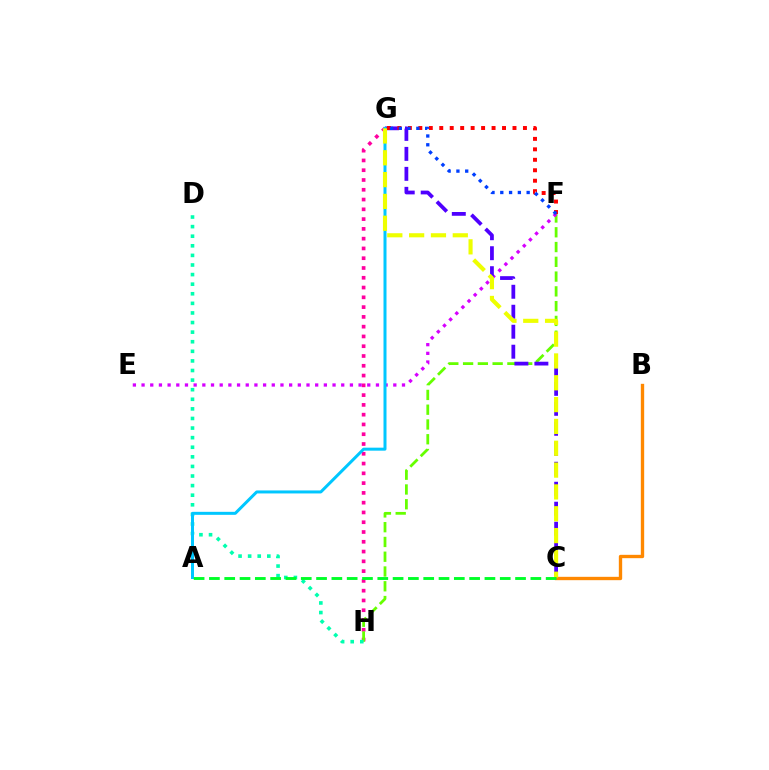{('G', 'H'): [{'color': '#ff00a0', 'line_style': 'dotted', 'thickness': 2.66}], ('F', 'H'): [{'color': '#66ff00', 'line_style': 'dashed', 'thickness': 2.01}], ('D', 'H'): [{'color': '#00ffaf', 'line_style': 'dotted', 'thickness': 2.61}], ('E', 'F'): [{'color': '#d600ff', 'line_style': 'dotted', 'thickness': 2.36}], ('B', 'C'): [{'color': '#ff8800', 'line_style': 'solid', 'thickness': 2.41}], ('C', 'G'): [{'color': '#4f00ff', 'line_style': 'dashed', 'thickness': 2.71}, {'color': '#eeff00', 'line_style': 'dashed', 'thickness': 2.97}], ('A', 'G'): [{'color': '#00c7ff', 'line_style': 'solid', 'thickness': 2.16}], ('F', 'G'): [{'color': '#ff0000', 'line_style': 'dotted', 'thickness': 2.84}, {'color': '#003fff', 'line_style': 'dotted', 'thickness': 2.39}], ('A', 'C'): [{'color': '#00ff27', 'line_style': 'dashed', 'thickness': 2.08}]}